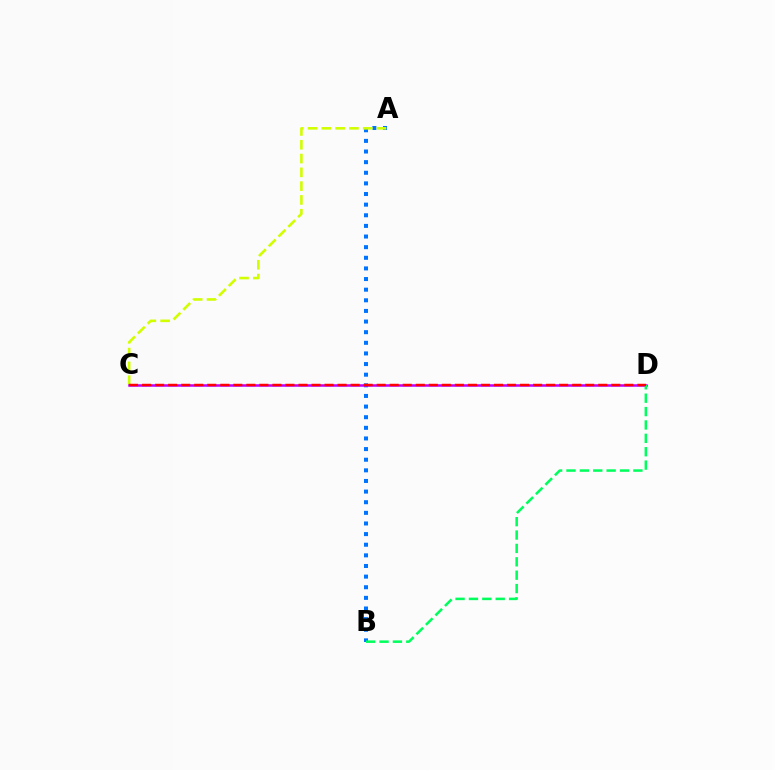{('A', 'B'): [{'color': '#0074ff', 'line_style': 'dotted', 'thickness': 2.89}], ('A', 'C'): [{'color': '#d1ff00', 'line_style': 'dashed', 'thickness': 1.87}], ('C', 'D'): [{'color': '#b900ff', 'line_style': 'solid', 'thickness': 1.81}, {'color': '#ff0000', 'line_style': 'dashed', 'thickness': 1.77}], ('B', 'D'): [{'color': '#00ff5c', 'line_style': 'dashed', 'thickness': 1.82}]}